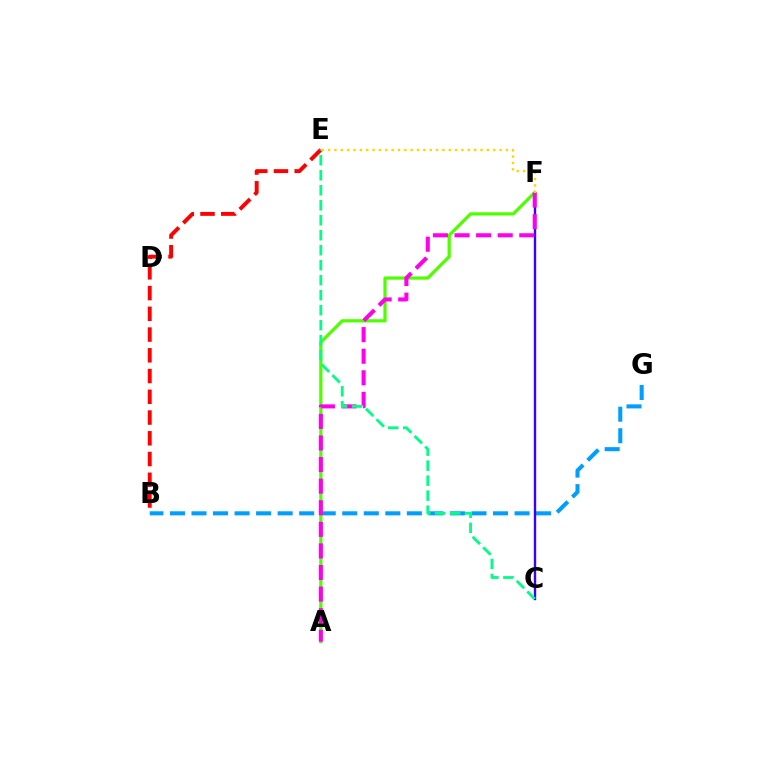{('B', 'G'): [{'color': '#009eff', 'line_style': 'dashed', 'thickness': 2.93}], ('B', 'E'): [{'color': '#ff0000', 'line_style': 'dashed', 'thickness': 2.82}], ('A', 'F'): [{'color': '#4fff00', 'line_style': 'solid', 'thickness': 2.33}, {'color': '#ff00ed', 'line_style': 'dashed', 'thickness': 2.93}], ('C', 'F'): [{'color': '#3700ff', 'line_style': 'solid', 'thickness': 1.71}], ('C', 'E'): [{'color': '#00ff86', 'line_style': 'dashed', 'thickness': 2.04}], ('E', 'F'): [{'color': '#ffd500', 'line_style': 'dotted', 'thickness': 1.73}]}